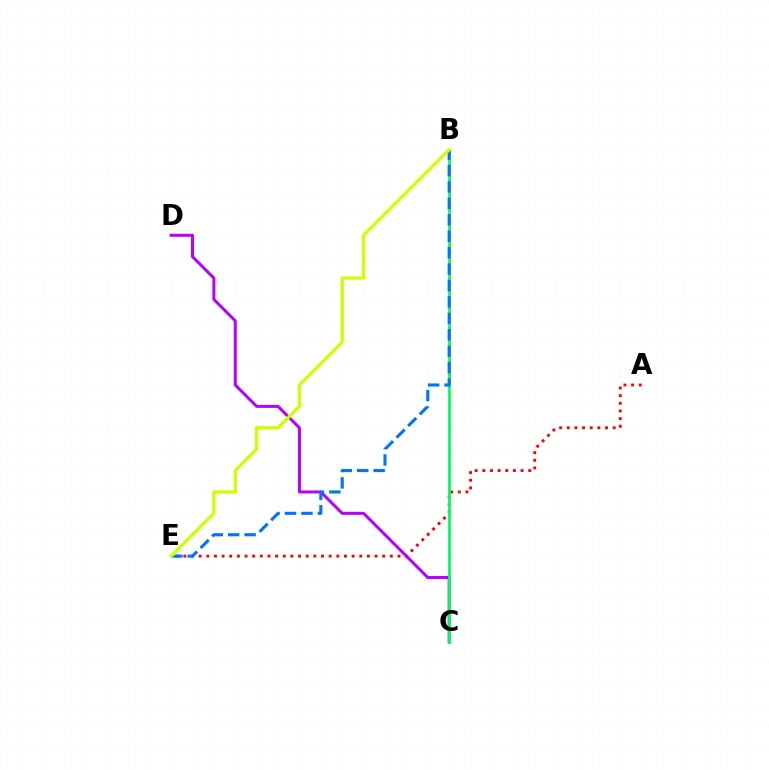{('A', 'E'): [{'color': '#ff0000', 'line_style': 'dotted', 'thickness': 2.08}], ('C', 'D'): [{'color': '#b900ff', 'line_style': 'solid', 'thickness': 2.18}], ('B', 'C'): [{'color': '#00ff5c', 'line_style': 'solid', 'thickness': 2.02}], ('B', 'E'): [{'color': '#0074ff', 'line_style': 'dashed', 'thickness': 2.23}, {'color': '#d1ff00', 'line_style': 'solid', 'thickness': 2.37}]}